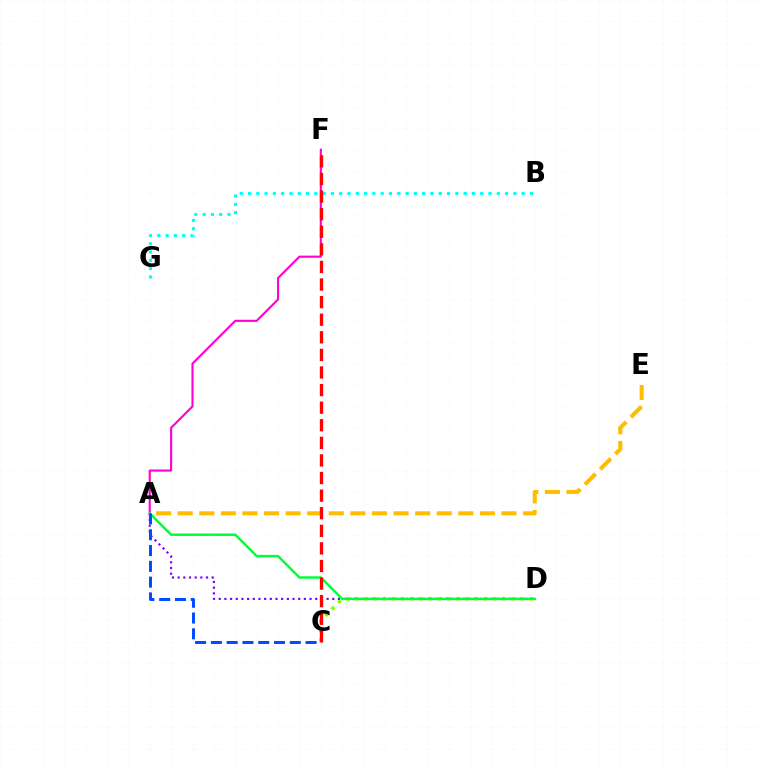{('C', 'D'): [{'color': '#84ff00', 'line_style': 'dotted', 'thickness': 2.5}], ('A', 'F'): [{'color': '#ff00cf', 'line_style': 'solid', 'thickness': 1.52}], ('A', 'E'): [{'color': '#ffbd00', 'line_style': 'dashed', 'thickness': 2.93}], ('B', 'G'): [{'color': '#00fff6', 'line_style': 'dotted', 'thickness': 2.25}], ('A', 'D'): [{'color': '#7200ff', 'line_style': 'dotted', 'thickness': 1.54}, {'color': '#00ff39', 'line_style': 'solid', 'thickness': 1.76}], ('C', 'F'): [{'color': '#ff0000', 'line_style': 'dashed', 'thickness': 2.39}], ('A', 'C'): [{'color': '#004bff', 'line_style': 'dashed', 'thickness': 2.14}]}